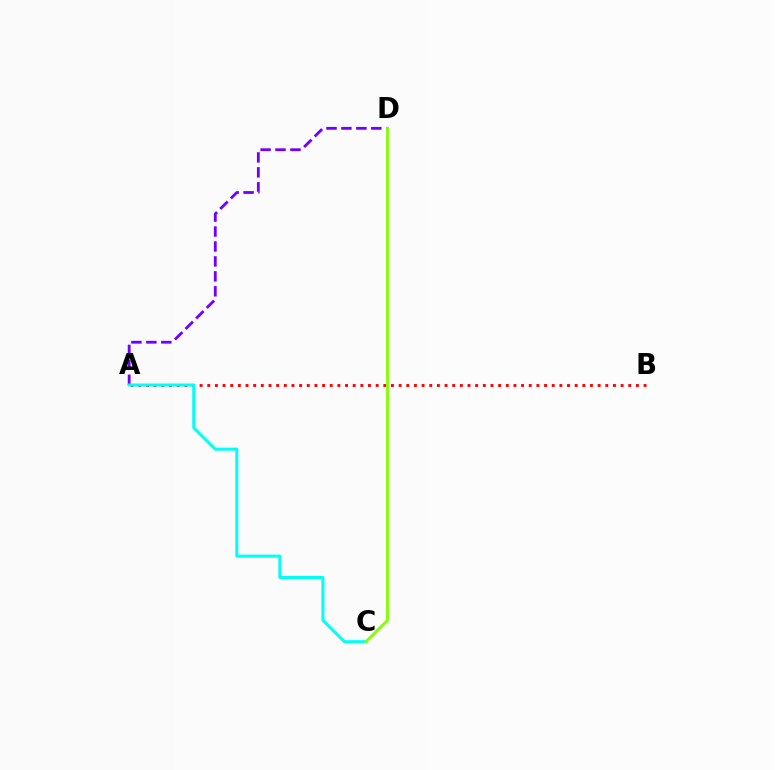{('A', 'D'): [{'color': '#7200ff', 'line_style': 'dashed', 'thickness': 2.03}], ('A', 'B'): [{'color': '#ff0000', 'line_style': 'dotted', 'thickness': 2.08}], ('A', 'C'): [{'color': '#00fff6', 'line_style': 'solid', 'thickness': 2.16}], ('C', 'D'): [{'color': '#84ff00', 'line_style': 'solid', 'thickness': 2.06}]}